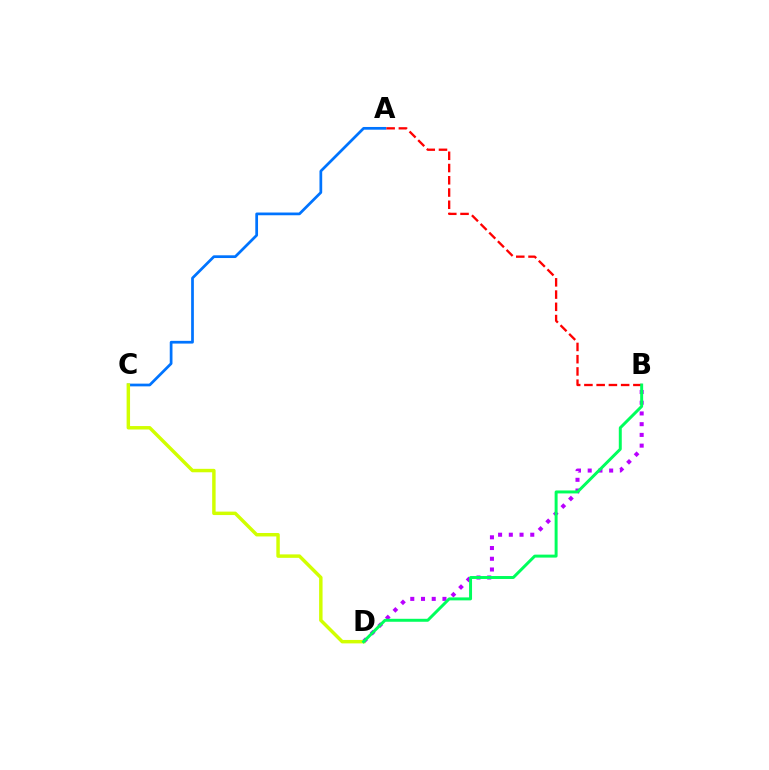{('A', 'C'): [{'color': '#0074ff', 'line_style': 'solid', 'thickness': 1.97}], ('B', 'D'): [{'color': '#b900ff', 'line_style': 'dotted', 'thickness': 2.91}, {'color': '#00ff5c', 'line_style': 'solid', 'thickness': 2.13}], ('C', 'D'): [{'color': '#d1ff00', 'line_style': 'solid', 'thickness': 2.48}], ('A', 'B'): [{'color': '#ff0000', 'line_style': 'dashed', 'thickness': 1.66}]}